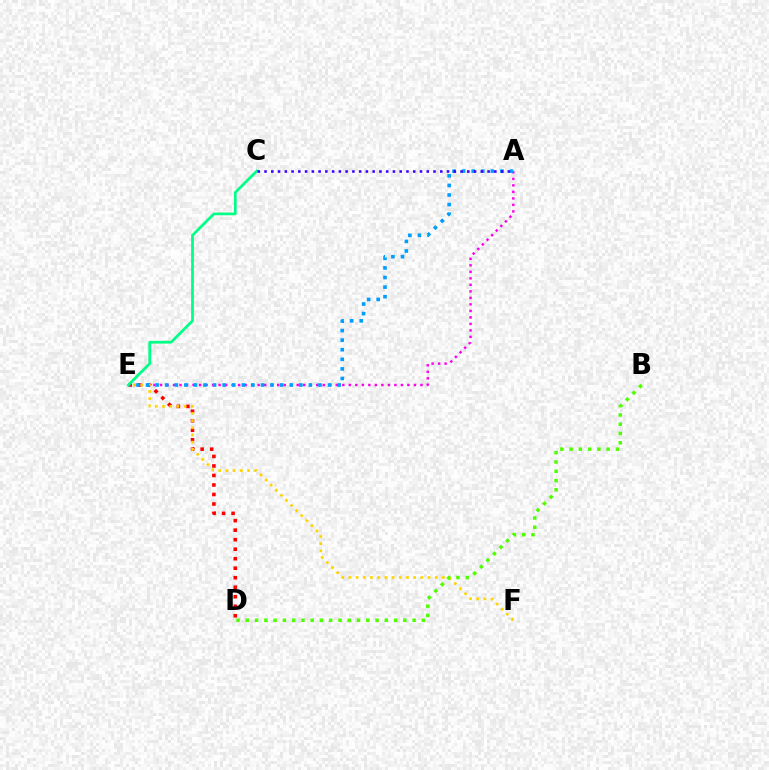{('D', 'E'): [{'color': '#ff0000', 'line_style': 'dotted', 'thickness': 2.58}], ('A', 'E'): [{'color': '#ff00ed', 'line_style': 'dotted', 'thickness': 1.77}, {'color': '#009eff', 'line_style': 'dotted', 'thickness': 2.6}], ('E', 'F'): [{'color': '#ffd500', 'line_style': 'dotted', 'thickness': 1.95}], ('C', 'E'): [{'color': '#00ff86', 'line_style': 'solid', 'thickness': 1.99}], ('B', 'D'): [{'color': '#4fff00', 'line_style': 'dotted', 'thickness': 2.52}], ('A', 'C'): [{'color': '#3700ff', 'line_style': 'dotted', 'thickness': 1.84}]}